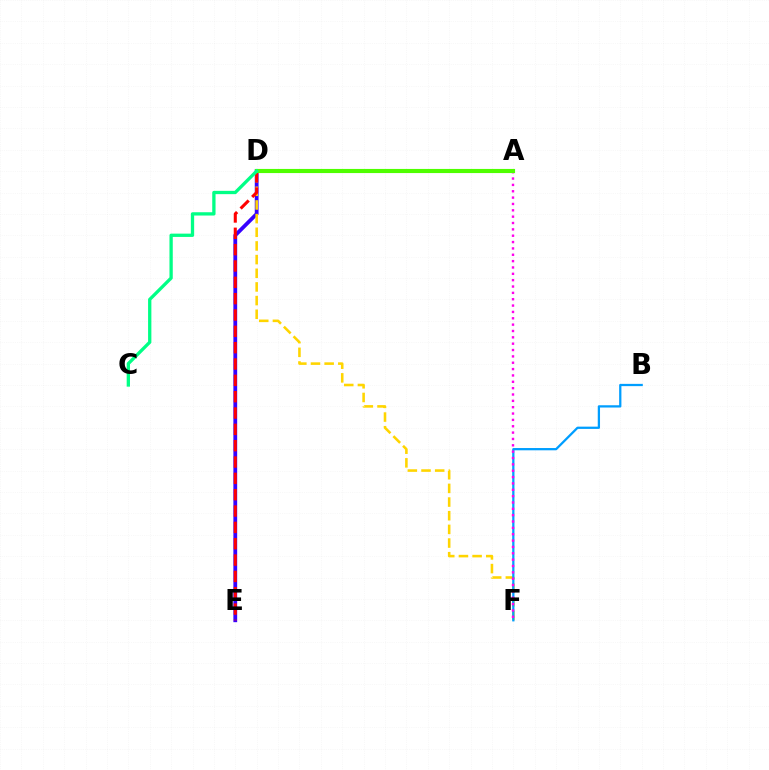{('D', 'E'): [{'color': '#3700ff', 'line_style': 'solid', 'thickness': 2.73}, {'color': '#ff0000', 'line_style': 'dashed', 'thickness': 2.22}], ('D', 'F'): [{'color': '#ffd500', 'line_style': 'dashed', 'thickness': 1.86}], ('B', 'F'): [{'color': '#009eff', 'line_style': 'solid', 'thickness': 1.63}], ('A', 'F'): [{'color': '#ff00ed', 'line_style': 'dotted', 'thickness': 1.73}], ('A', 'D'): [{'color': '#4fff00', 'line_style': 'solid', 'thickness': 2.97}], ('C', 'D'): [{'color': '#00ff86', 'line_style': 'solid', 'thickness': 2.38}]}